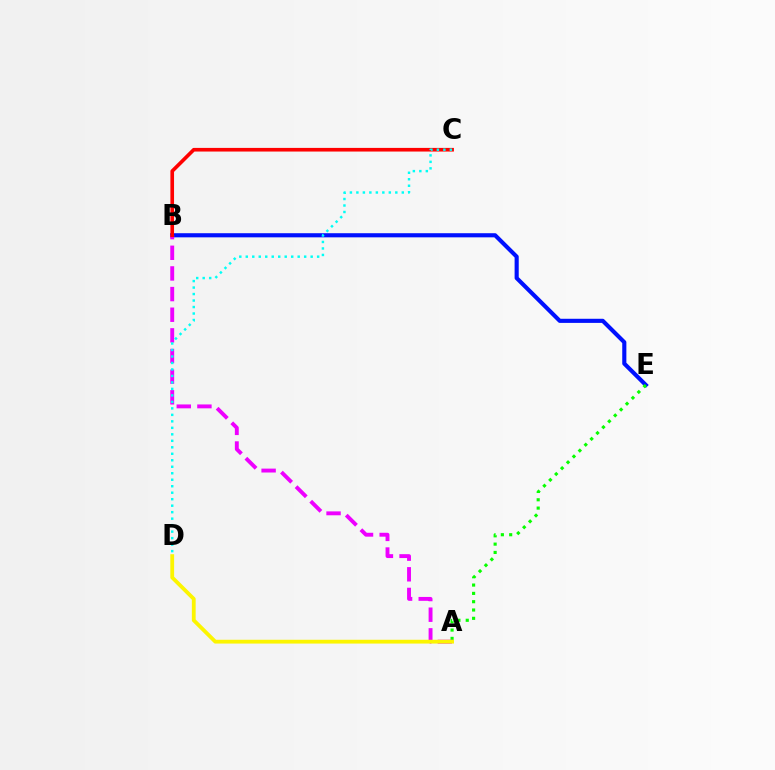{('B', 'E'): [{'color': '#0010ff', 'line_style': 'solid', 'thickness': 2.97}], ('A', 'E'): [{'color': '#08ff00', 'line_style': 'dotted', 'thickness': 2.26}], ('A', 'B'): [{'color': '#ee00ff', 'line_style': 'dashed', 'thickness': 2.8}], ('B', 'C'): [{'color': '#ff0000', 'line_style': 'solid', 'thickness': 2.62}], ('A', 'D'): [{'color': '#fcf500', 'line_style': 'solid', 'thickness': 2.74}], ('C', 'D'): [{'color': '#00fff6', 'line_style': 'dotted', 'thickness': 1.76}]}